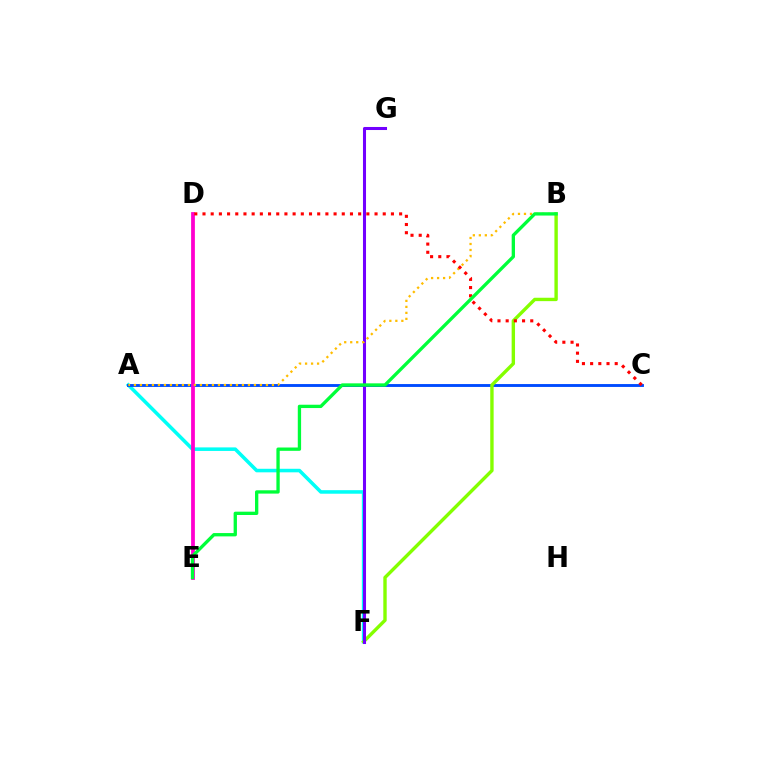{('A', 'F'): [{'color': '#00fff6', 'line_style': 'solid', 'thickness': 2.55}], ('A', 'C'): [{'color': '#004bff', 'line_style': 'solid', 'thickness': 2.07}], ('B', 'F'): [{'color': '#84ff00', 'line_style': 'solid', 'thickness': 2.44}], ('D', 'E'): [{'color': '#ff00cf', 'line_style': 'solid', 'thickness': 2.72}], ('F', 'G'): [{'color': '#7200ff', 'line_style': 'solid', 'thickness': 2.19}], ('A', 'B'): [{'color': '#ffbd00', 'line_style': 'dotted', 'thickness': 1.63}], ('C', 'D'): [{'color': '#ff0000', 'line_style': 'dotted', 'thickness': 2.23}], ('B', 'E'): [{'color': '#00ff39', 'line_style': 'solid', 'thickness': 2.39}]}